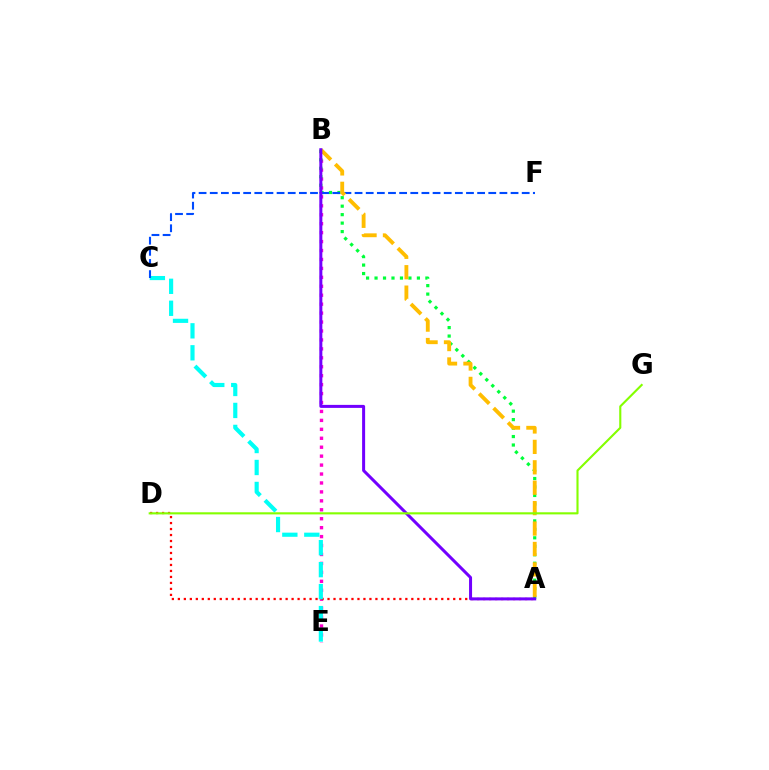{('B', 'E'): [{'color': '#ff00cf', 'line_style': 'dotted', 'thickness': 2.43}], ('A', 'B'): [{'color': '#00ff39', 'line_style': 'dotted', 'thickness': 2.3}, {'color': '#ffbd00', 'line_style': 'dashed', 'thickness': 2.77}, {'color': '#7200ff', 'line_style': 'solid', 'thickness': 2.17}], ('A', 'D'): [{'color': '#ff0000', 'line_style': 'dotted', 'thickness': 1.63}], ('C', 'E'): [{'color': '#00fff6', 'line_style': 'dashed', 'thickness': 2.98}], ('C', 'F'): [{'color': '#004bff', 'line_style': 'dashed', 'thickness': 1.51}], ('D', 'G'): [{'color': '#84ff00', 'line_style': 'solid', 'thickness': 1.52}]}